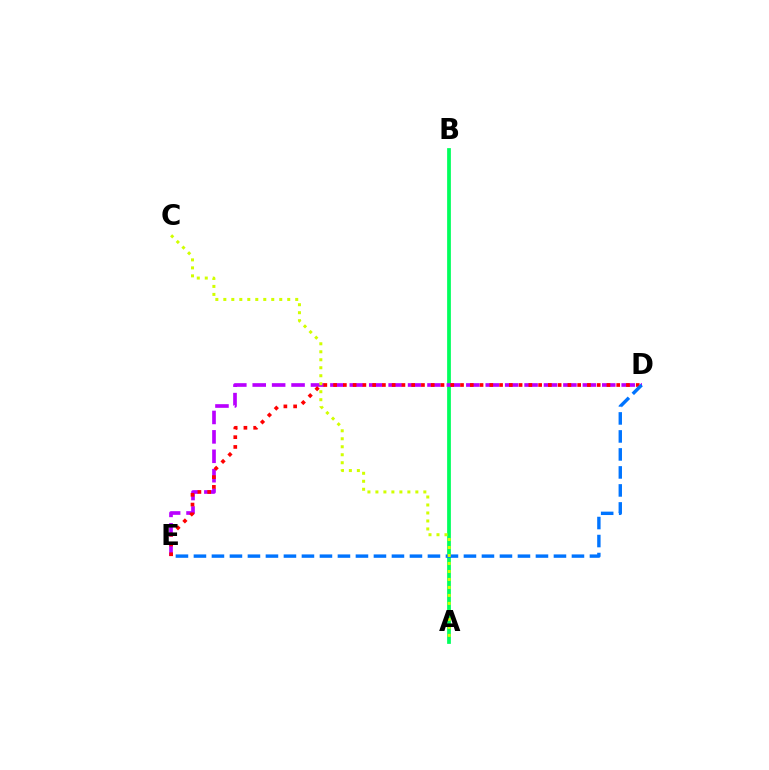{('A', 'B'): [{'color': '#00ff5c', 'line_style': 'solid', 'thickness': 2.7}], ('D', 'E'): [{'color': '#b900ff', 'line_style': 'dashed', 'thickness': 2.64}, {'color': '#ff0000', 'line_style': 'dotted', 'thickness': 2.65}, {'color': '#0074ff', 'line_style': 'dashed', 'thickness': 2.45}], ('A', 'C'): [{'color': '#d1ff00', 'line_style': 'dotted', 'thickness': 2.17}]}